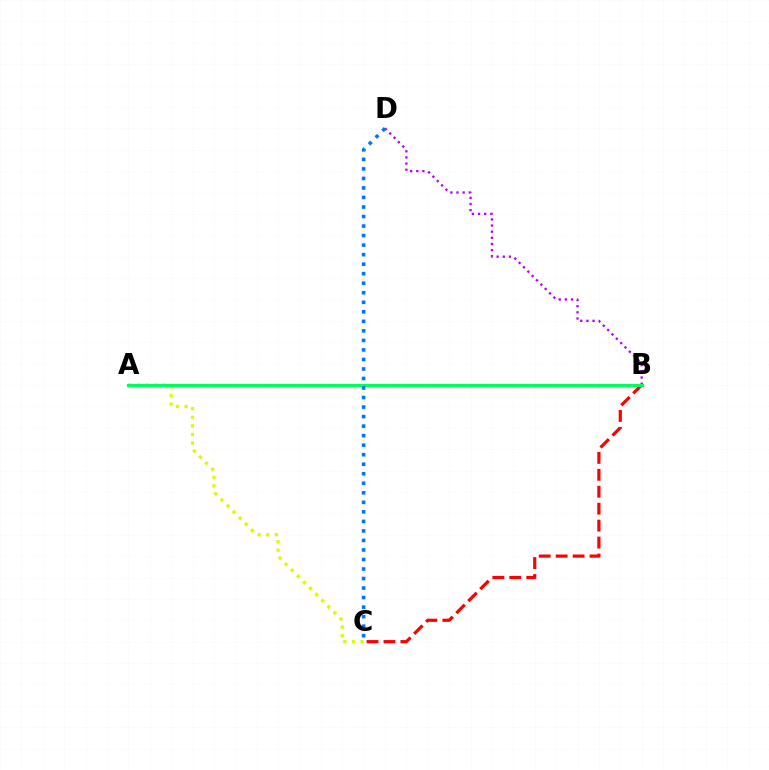{('B', 'C'): [{'color': '#ff0000', 'line_style': 'dashed', 'thickness': 2.3}], ('B', 'D'): [{'color': '#b900ff', 'line_style': 'dotted', 'thickness': 1.67}], ('A', 'C'): [{'color': '#d1ff00', 'line_style': 'dotted', 'thickness': 2.34}], ('A', 'B'): [{'color': '#00ff5c', 'line_style': 'solid', 'thickness': 2.32}], ('C', 'D'): [{'color': '#0074ff', 'line_style': 'dotted', 'thickness': 2.59}]}